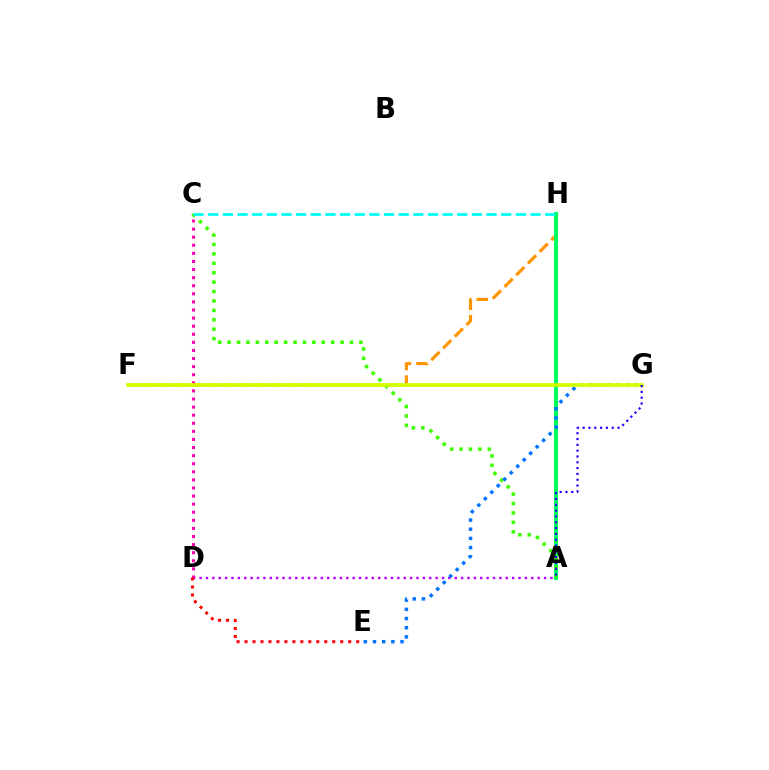{('F', 'H'): [{'color': '#ff9400', 'line_style': 'dashed', 'thickness': 2.25}], ('A', 'D'): [{'color': '#b900ff', 'line_style': 'dotted', 'thickness': 1.73}], ('A', 'H'): [{'color': '#00ff5c', 'line_style': 'solid', 'thickness': 2.92}], ('A', 'C'): [{'color': '#3dff00', 'line_style': 'dotted', 'thickness': 2.56}], ('E', 'G'): [{'color': '#0074ff', 'line_style': 'dotted', 'thickness': 2.49}], ('C', 'D'): [{'color': '#ff00ac', 'line_style': 'dotted', 'thickness': 2.2}], ('F', 'G'): [{'color': '#d1ff00', 'line_style': 'solid', 'thickness': 2.69}], ('D', 'E'): [{'color': '#ff0000', 'line_style': 'dotted', 'thickness': 2.17}], ('A', 'G'): [{'color': '#2500ff', 'line_style': 'dotted', 'thickness': 1.58}], ('C', 'H'): [{'color': '#00fff6', 'line_style': 'dashed', 'thickness': 1.99}]}